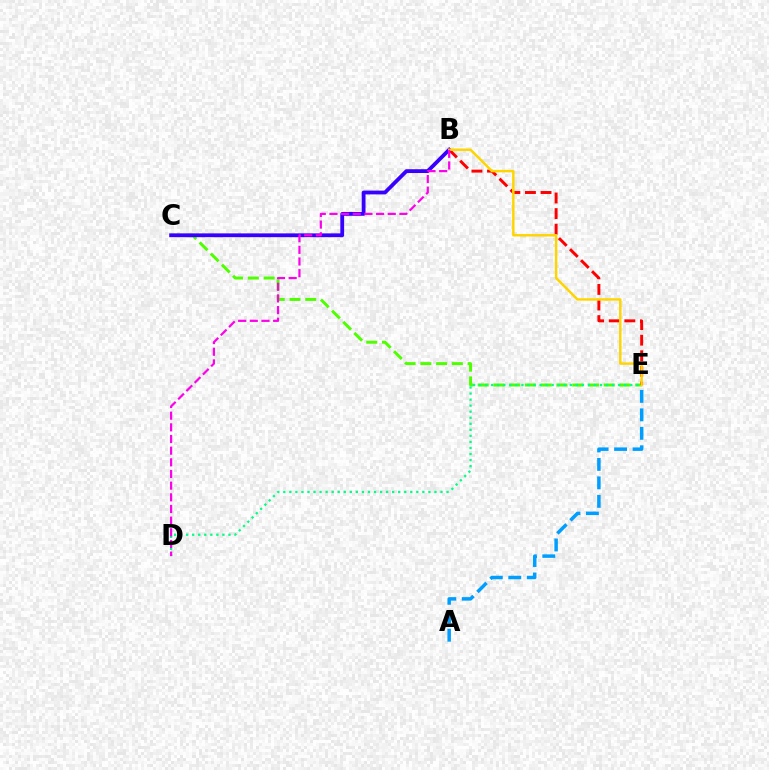{('C', 'E'): [{'color': '#4fff00', 'line_style': 'dashed', 'thickness': 2.14}], ('B', 'C'): [{'color': '#3700ff', 'line_style': 'solid', 'thickness': 2.74}], ('D', 'E'): [{'color': '#00ff86', 'line_style': 'dotted', 'thickness': 1.64}], ('A', 'E'): [{'color': '#009eff', 'line_style': 'dashed', 'thickness': 2.51}], ('B', 'E'): [{'color': '#ff0000', 'line_style': 'dashed', 'thickness': 2.12}, {'color': '#ffd500', 'line_style': 'solid', 'thickness': 1.77}], ('B', 'D'): [{'color': '#ff00ed', 'line_style': 'dashed', 'thickness': 1.58}]}